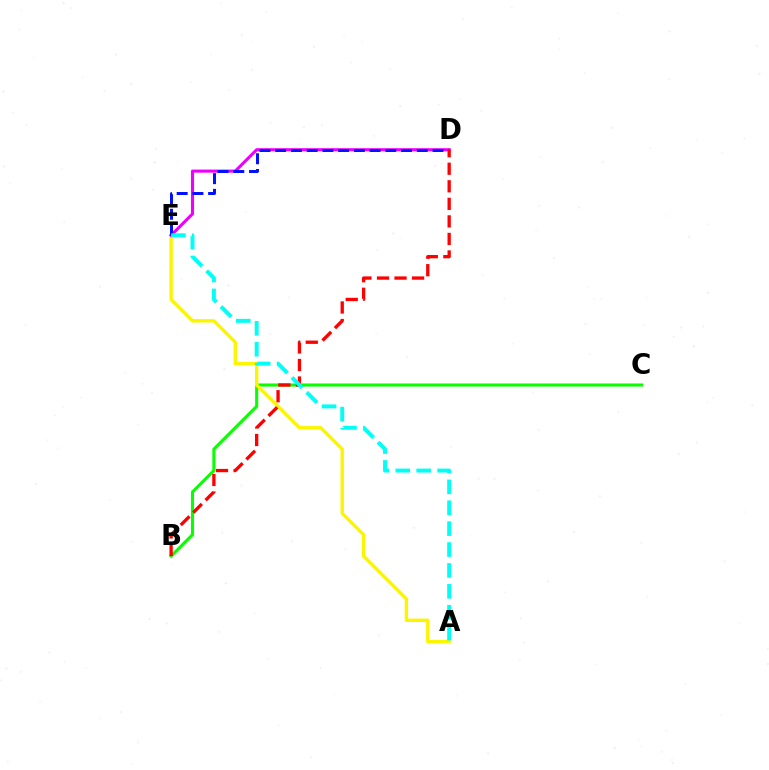{('B', 'C'): [{'color': '#08ff00', 'line_style': 'solid', 'thickness': 2.21}], ('A', 'E'): [{'color': '#fcf500', 'line_style': 'solid', 'thickness': 2.42}, {'color': '#00fff6', 'line_style': 'dashed', 'thickness': 2.84}], ('D', 'E'): [{'color': '#ee00ff', 'line_style': 'solid', 'thickness': 2.22}, {'color': '#0010ff', 'line_style': 'dashed', 'thickness': 2.14}], ('B', 'D'): [{'color': '#ff0000', 'line_style': 'dashed', 'thickness': 2.38}]}